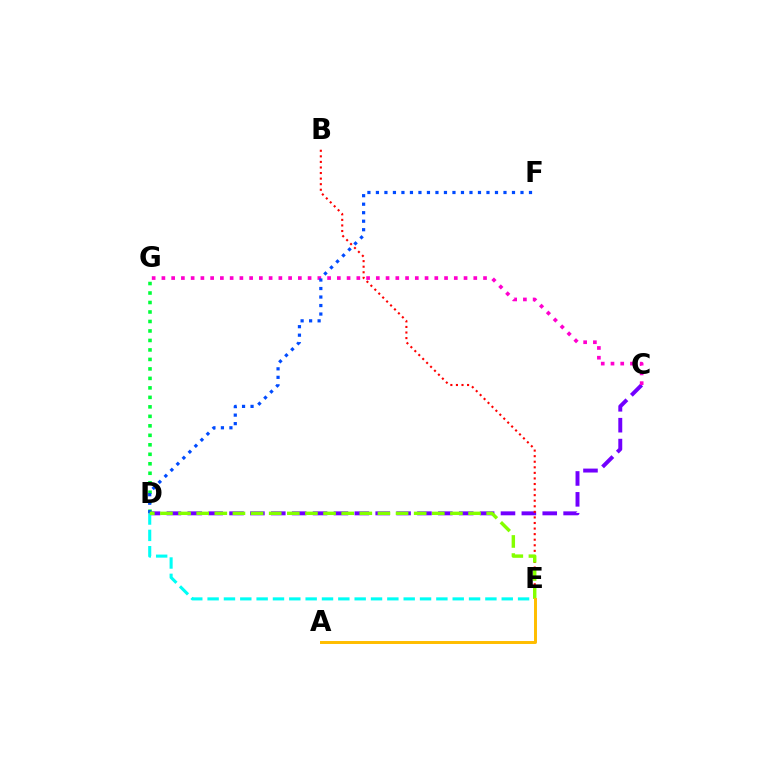{('C', 'D'): [{'color': '#7200ff', 'line_style': 'dashed', 'thickness': 2.84}], ('D', 'G'): [{'color': '#00ff39', 'line_style': 'dotted', 'thickness': 2.58}], ('C', 'G'): [{'color': '#ff00cf', 'line_style': 'dotted', 'thickness': 2.65}], ('B', 'E'): [{'color': '#ff0000', 'line_style': 'dotted', 'thickness': 1.51}], ('D', 'E'): [{'color': '#00fff6', 'line_style': 'dashed', 'thickness': 2.22}, {'color': '#84ff00', 'line_style': 'dashed', 'thickness': 2.46}], ('D', 'F'): [{'color': '#004bff', 'line_style': 'dotted', 'thickness': 2.31}], ('A', 'E'): [{'color': '#ffbd00', 'line_style': 'solid', 'thickness': 2.14}]}